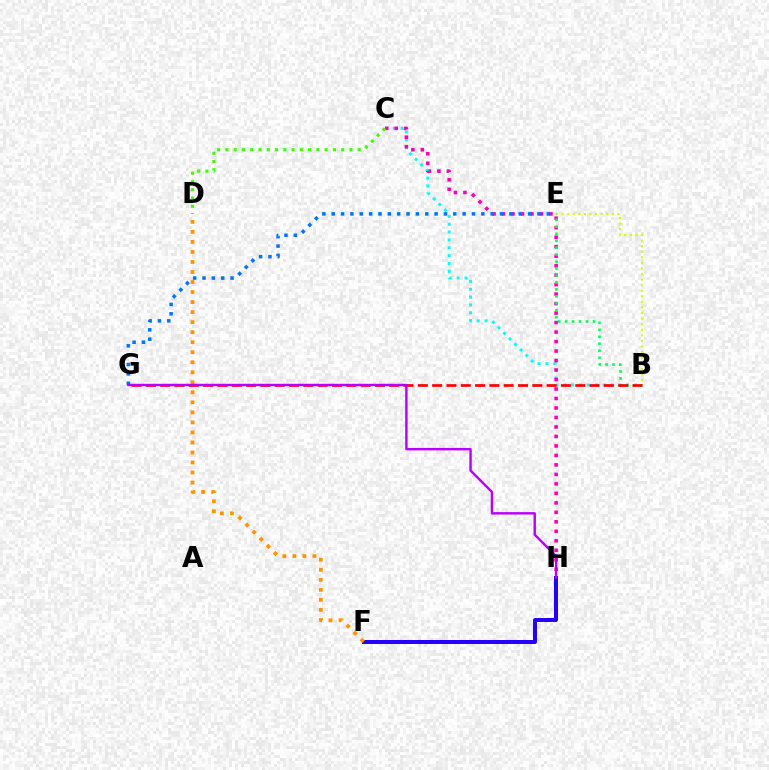{('B', 'C'): [{'color': '#00fff6', 'line_style': 'dotted', 'thickness': 2.13}], ('C', 'H'): [{'color': '#ff00ac', 'line_style': 'dotted', 'thickness': 2.58}], ('B', 'E'): [{'color': '#d1ff00', 'line_style': 'dotted', 'thickness': 1.51}, {'color': '#00ff5c', 'line_style': 'dotted', 'thickness': 1.89}], ('C', 'D'): [{'color': '#3dff00', 'line_style': 'dotted', 'thickness': 2.25}], ('F', 'H'): [{'color': '#2500ff', 'line_style': 'solid', 'thickness': 2.87}], ('B', 'G'): [{'color': '#ff0000', 'line_style': 'dashed', 'thickness': 1.94}], ('E', 'G'): [{'color': '#0074ff', 'line_style': 'dotted', 'thickness': 2.54}], ('D', 'F'): [{'color': '#ff9400', 'line_style': 'dotted', 'thickness': 2.72}], ('G', 'H'): [{'color': '#b900ff', 'line_style': 'solid', 'thickness': 1.75}]}